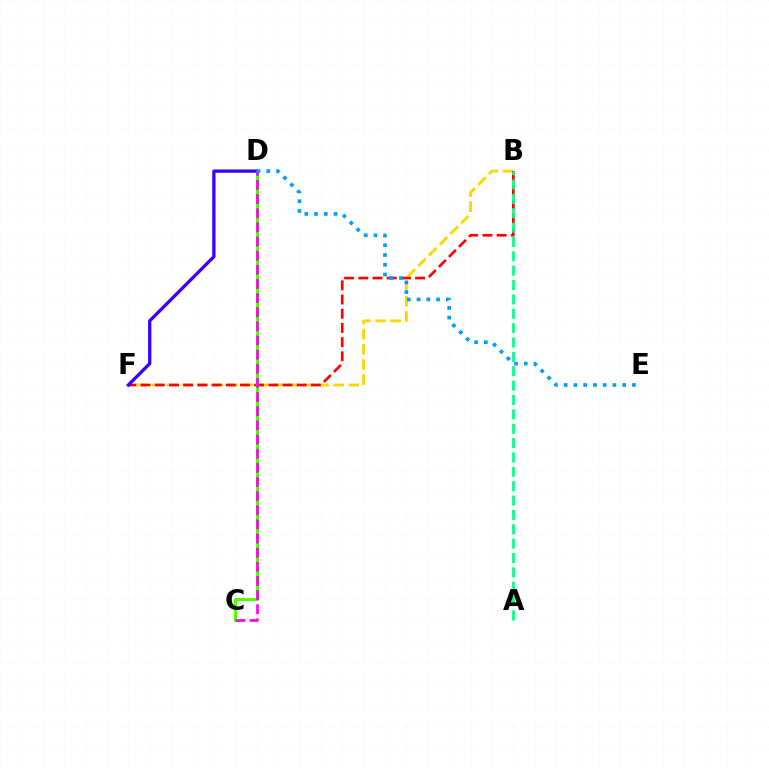{('B', 'F'): [{'color': '#ffd500', 'line_style': 'dashed', 'thickness': 2.06}, {'color': '#ff0000', 'line_style': 'dashed', 'thickness': 1.93}], ('C', 'D'): [{'color': '#4fff00', 'line_style': 'solid', 'thickness': 2.15}, {'color': '#ff00ed', 'line_style': 'dashed', 'thickness': 1.92}], ('A', 'B'): [{'color': '#00ff86', 'line_style': 'dashed', 'thickness': 1.95}], ('D', 'F'): [{'color': '#3700ff', 'line_style': 'solid', 'thickness': 2.36}], ('D', 'E'): [{'color': '#009eff', 'line_style': 'dotted', 'thickness': 2.65}]}